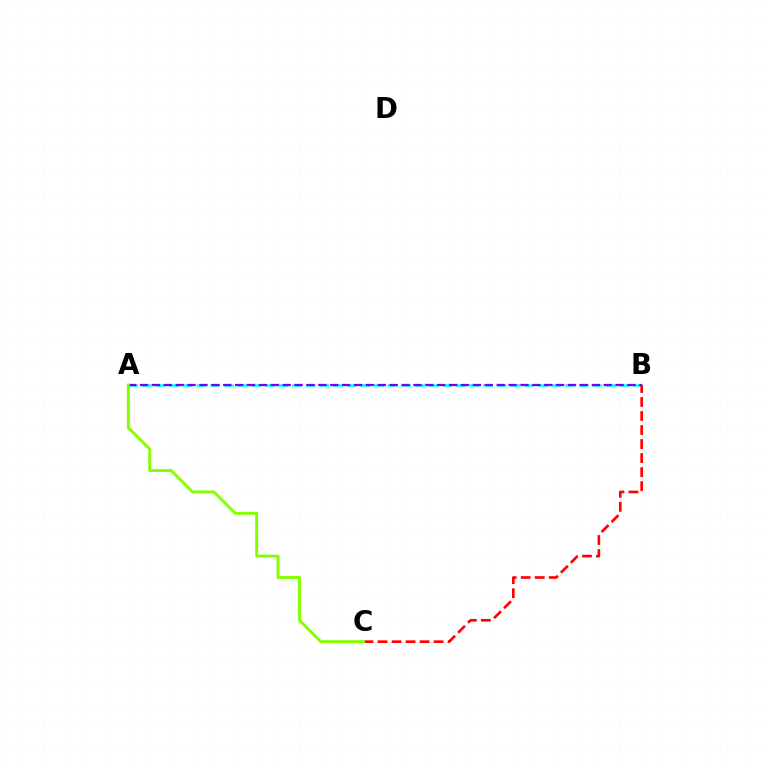{('A', 'B'): [{'color': '#00fff6', 'line_style': 'dashed', 'thickness': 1.85}, {'color': '#7200ff', 'line_style': 'dashed', 'thickness': 1.62}], ('B', 'C'): [{'color': '#ff0000', 'line_style': 'dashed', 'thickness': 1.9}], ('A', 'C'): [{'color': '#84ff00', 'line_style': 'solid', 'thickness': 2.12}]}